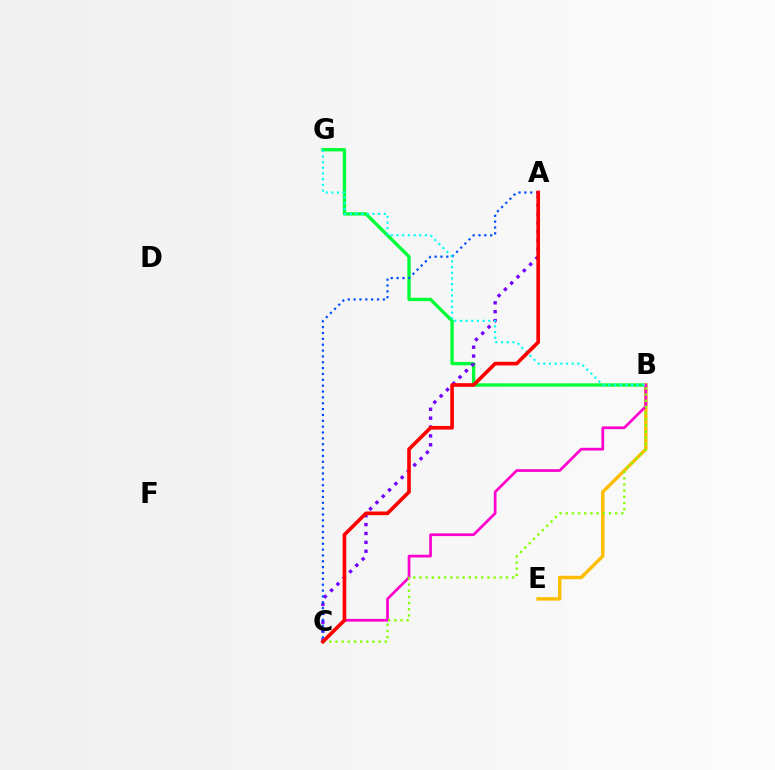{('B', 'G'): [{'color': '#00ff39', 'line_style': 'solid', 'thickness': 2.41}, {'color': '#00fff6', 'line_style': 'dotted', 'thickness': 1.54}], ('A', 'C'): [{'color': '#7200ff', 'line_style': 'dotted', 'thickness': 2.41}, {'color': '#004bff', 'line_style': 'dotted', 'thickness': 1.59}, {'color': '#ff0000', 'line_style': 'solid', 'thickness': 2.63}], ('B', 'E'): [{'color': '#ffbd00', 'line_style': 'solid', 'thickness': 2.49}], ('B', 'C'): [{'color': '#ff00cf', 'line_style': 'solid', 'thickness': 1.96}, {'color': '#84ff00', 'line_style': 'dotted', 'thickness': 1.68}]}